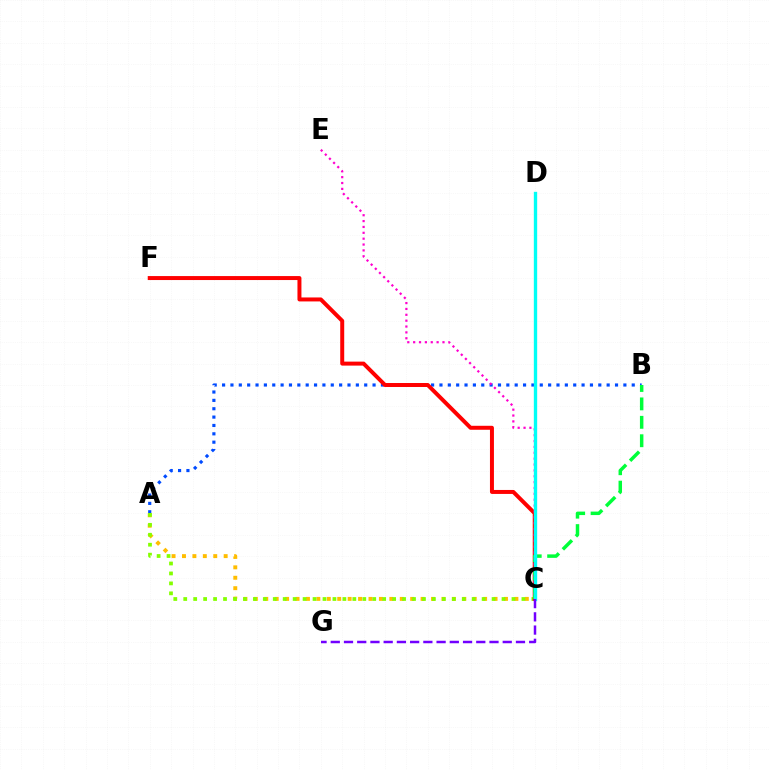{('A', 'C'): [{'color': '#ffbd00', 'line_style': 'dotted', 'thickness': 2.83}, {'color': '#84ff00', 'line_style': 'dotted', 'thickness': 2.7}], ('A', 'B'): [{'color': '#004bff', 'line_style': 'dotted', 'thickness': 2.27}], ('C', 'F'): [{'color': '#ff0000', 'line_style': 'solid', 'thickness': 2.86}], ('B', 'C'): [{'color': '#00ff39', 'line_style': 'dashed', 'thickness': 2.5}], ('C', 'E'): [{'color': '#ff00cf', 'line_style': 'dotted', 'thickness': 1.59}], ('C', 'D'): [{'color': '#00fff6', 'line_style': 'solid', 'thickness': 2.42}], ('C', 'G'): [{'color': '#7200ff', 'line_style': 'dashed', 'thickness': 1.8}]}